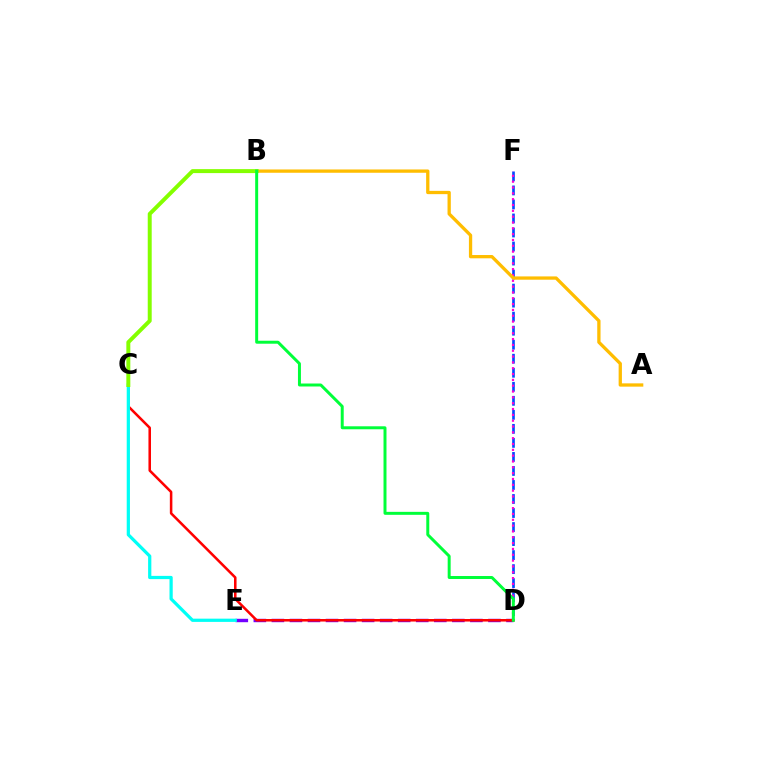{('D', 'F'): [{'color': '#004bff', 'line_style': 'dashed', 'thickness': 1.91}, {'color': '#ff00cf', 'line_style': 'dotted', 'thickness': 1.58}], ('A', 'B'): [{'color': '#ffbd00', 'line_style': 'solid', 'thickness': 2.37}], ('D', 'E'): [{'color': '#7200ff', 'line_style': 'dashed', 'thickness': 2.45}], ('C', 'D'): [{'color': '#ff0000', 'line_style': 'solid', 'thickness': 1.83}], ('C', 'E'): [{'color': '#00fff6', 'line_style': 'solid', 'thickness': 2.33}], ('B', 'C'): [{'color': '#84ff00', 'line_style': 'solid', 'thickness': 2.85}], ('B', 'D'): [{'color': '#00ff39', 'line_style': 'solid', 'thickness': 2.14}]}